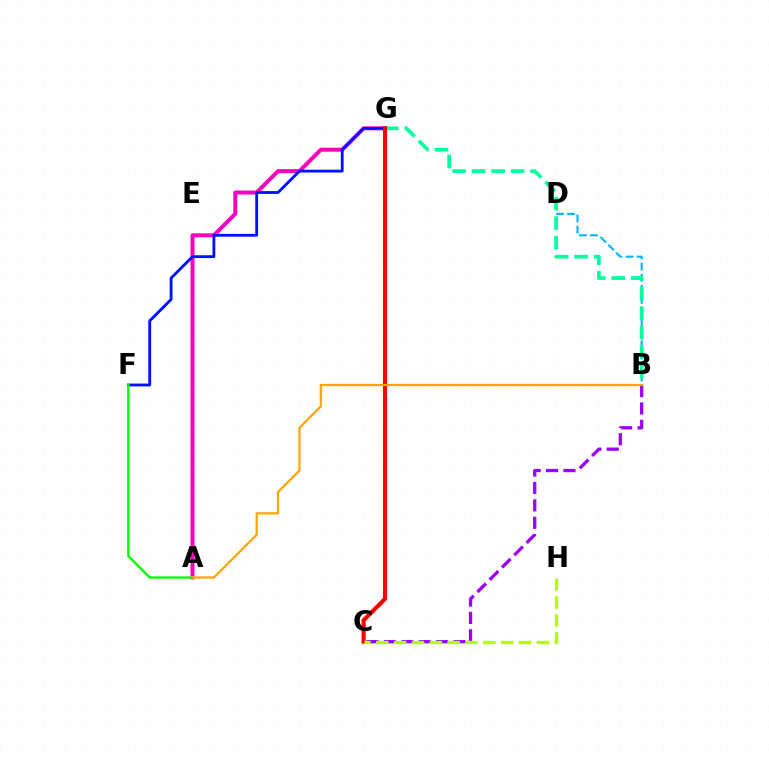{('B', 'D'): [{'color': '#00b5ff', 'line_style': 'dashed', 'thickness': 1.51}], ('B', 'G'): [{'color': '#00ff9d', 'line_style': 'dashed', 'thickness': 2.65}], ('A', 'G'): [{'color': '#ff00bd', 'line_style': 'solid', 'thickness': 2.86}], ('B', 'C'): [{'color': '#9b00ff', 'line_style': 'dashed', 'thickness': 2.36}], ('F', 'G'): [{'color': '#0010ff', 'line_style': 'solid', 'thickness': 2.03}], ('A', 'F'): [{'color': '#08ff00', 'line_style': 'solid', 'thickness': 1.73}], ('C', 'G'): [{'color': '#ff0000', 'line_style': 'solid', 'thickness': 2.98}], ('A', 'B'): [{'color': '#ffa500', 'line_style': 'solid', 'thickness': 1.61}], ('C', 'H'): [{'color': '#b3ff00', 'line_style': 'dashed', 'thickness': 2.42}]}